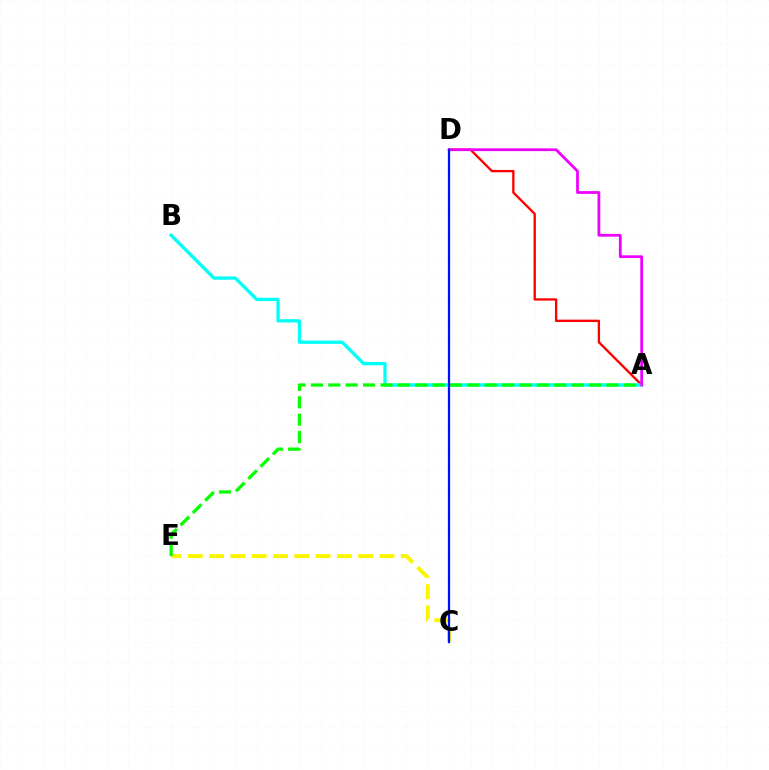{('A', 'D'): [{'color': '#ff0000', 'line_style': 'solid', 'thickness': 1.69}, {'color': '#ee00ff', 'line_style': 'solid', 'thickness': 1.99}], ('C', 'E'): [{'color': '#fcf500', 'line_style': 'dashed', 'thickness': 2.89}], ('A', 'B'): [{'color': '#00fff6', 'line_style': 'solid', 'thickness': 2.37}], ('A', 'E'): [{'color': '#08ff00', 'line_style': 'dashed', 'thickness': 2.36}], ('C', 'D'): [{'color': '#0010ff', 'line_style': 'solid', 'thickness': 1.63}]}